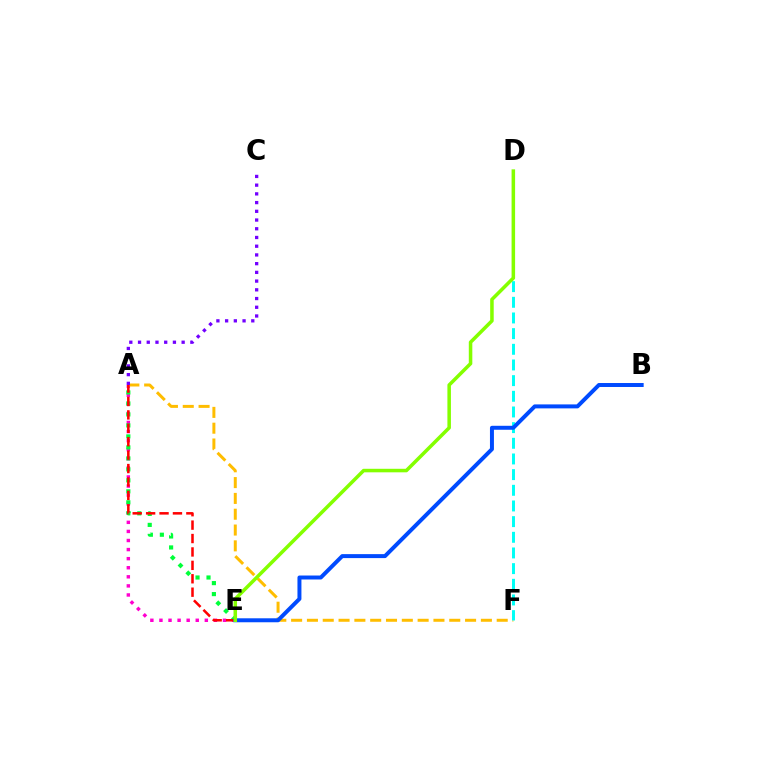{('A', 'E'): [{'color': '#ff00cf', 'line_style': 'dotted', 'thickness': 2.47}, {'color': '#00ff39', 'line_style': 'dotted', 'thickness': 2.99}, {'color': '#ff0000', 'line_style': 'dashed', 'thickness': 1.82}], ('A', 'F'): [{'color': '#ffbd00', 'line_style': 'dashed', 'thickness': 2.15}], ('A', 'C'): [{'color': '#7200ff', 'line_style': 'dotted', 'thickness': 2.37}], ('D', 'F'): [{'color': '#00fff6', 'line_style': 'dashed', 'thickness': 2.13}], ('B', 'E'): [{'color': '#004bff', 'line_style': 'solid', 'thickness': 2.86}], ('D', 'E'): [{'color': '#84ff00', 'line_style': 'solid', 'thickness': 2.54}]}